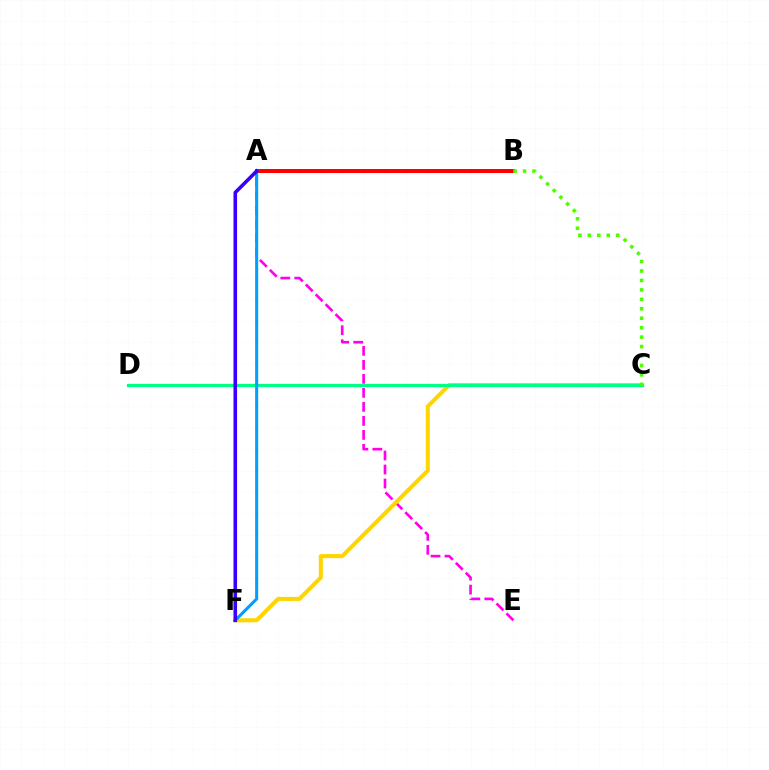{('A', 'B'): [{'color': '#ff0000', 'line_style': 'solid', 'thickness': 2.88}], ('A', 'E'): [{'color': '#ff00ed', 'line_style': 'dashed', 'thickness': 1.9}], ('C', 'F'): [{'color': '#ffd500', 'line_style': 'solid', 'thickness': 2.92}], ('C', 'D'): [{'color': '#00ff86', 'line_style': 'solid', 'thickness': 2.33}], ('B', 'C'): [{'color': '#4fff00', 'line_style': 'dotted', 'thickness': 2.57}], ('A', 'F'): [{'color': '#009eff', 'line_style': 'solid', 'thickness': 2.19}, {'color': '#3700ff', 'line_style': 'solid', 'thickness': 2.59}]}